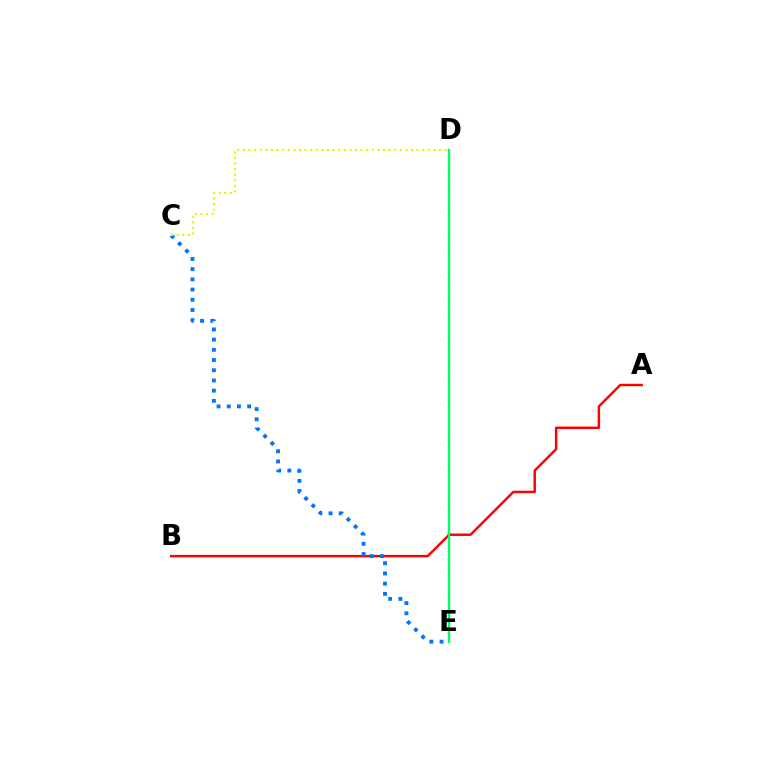{('A', 'B'): [{'color': '#ff0000', 'line_style': 'solid', 'thickness': 1.76}], ('C', 'E'): [{'color': '#0074ff', 'line_style': 'dotted', 'thickness': 2.77}], ('C', 'D'): [{'color': '#d1ff00', 'line_style': 'dotted', 'thickness': 1.52}], ('D', 'E'): [{'color': '#b900ff', 'line_style': 'dotted', 'thickness': 1.58}, {'color': '#00ff5c', 'line_style': 'solid', 'thickness': 1.62}]}